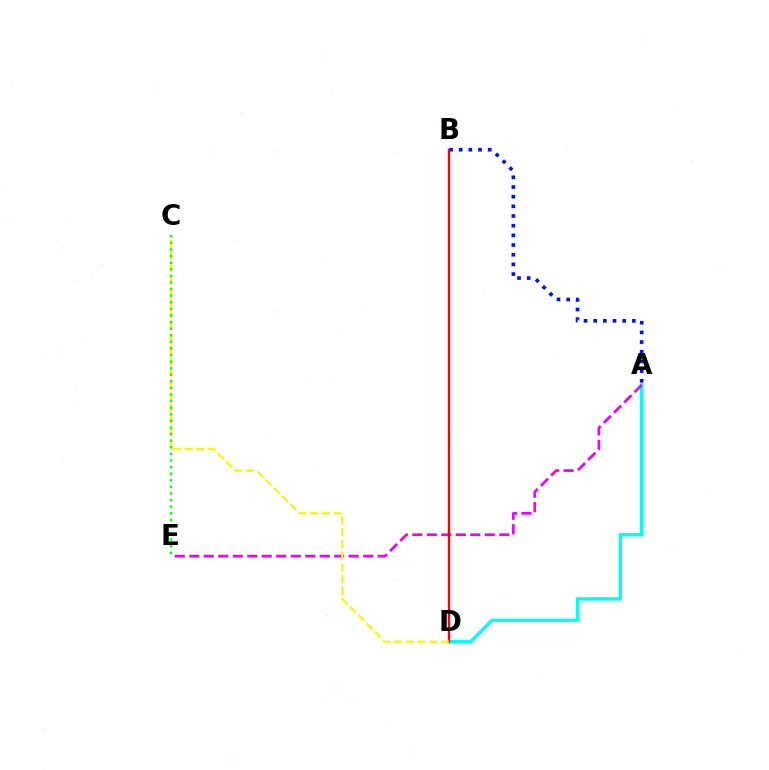{('A', 'D'): [{'color': '#00fff6', 'line_style': 'solid', 'thickness': 2.46}], ('A', 'E'): [{'color': '#ee00ff', 'line_style': 'dashed', 'thickness': 1.97}], ('A', 'B'): [{'color': '#0010ff', 'line_style': 'dotted', 'thickness': 2.63}], ('B', 'D'): [{'color': '#ff0000', 'line_style': 'solid', 'thickness': 1.76}], ('C', 'D'): [{'color': '#fcf500', 'line_style': 'dashed', 'thickness': 1.59}], ('C', 'E'): [{'color': '#08ff00', 'line_style': 'dotted', 'thickness': 1.79}]}